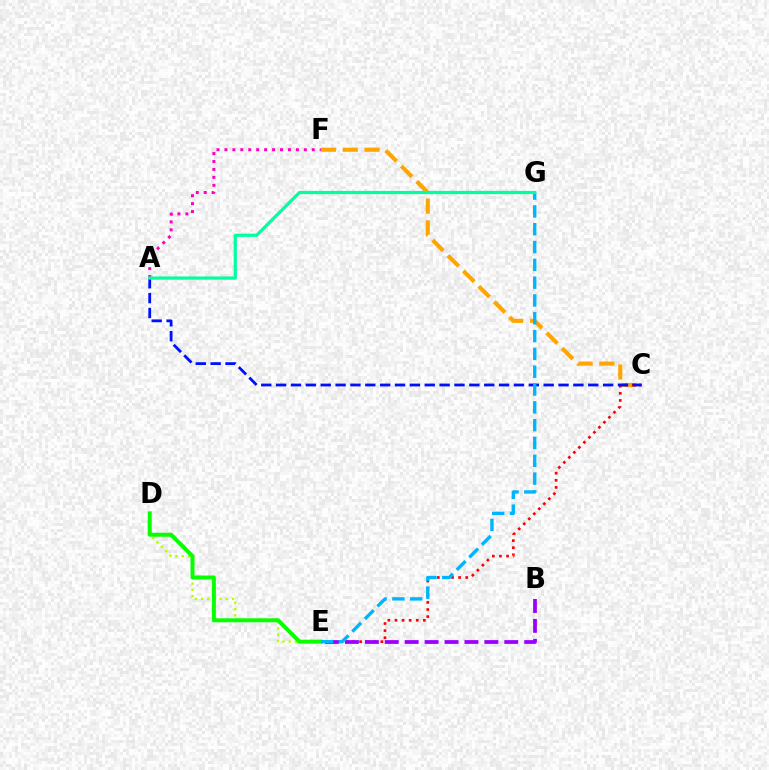{('C', 'F'): [{'color': '#ffa500', 'line_style': 'dashed', 'thickness': 2.96}], ('C', 'E'): [{'color': '#ff0000', 'line_style': 'dotted', 'thickness': 1.93}], ('A', 'F'): [{'color': '#ff00bd', 'line_style': 'dotted', 'thickness': 2.16}], ('B', 'E'): [{'color': '#9b00ff', 'line_style': 'dashed', 'thickness': 2.71}], ('A', 'C'): [{'color': '#0010ff', 'line_style': 'dashed', 'thickness': 2.02}], ('D', 'E'): [{'color': '#b3ff00', 'line_style': 'dotted', 'thickness': 1.69}, {'color': '#08ff00', 'line_style': 'solid', 'thickness': 2.87}], ('E', 'G'): [{'color': '#00b5ff', 'line_style': 'dashed', 'thickness': 2.42}], ('A', 'G'): [{'color': '#00ff9d', 'line_style': 'solid', 'thickness': 2.31}]}